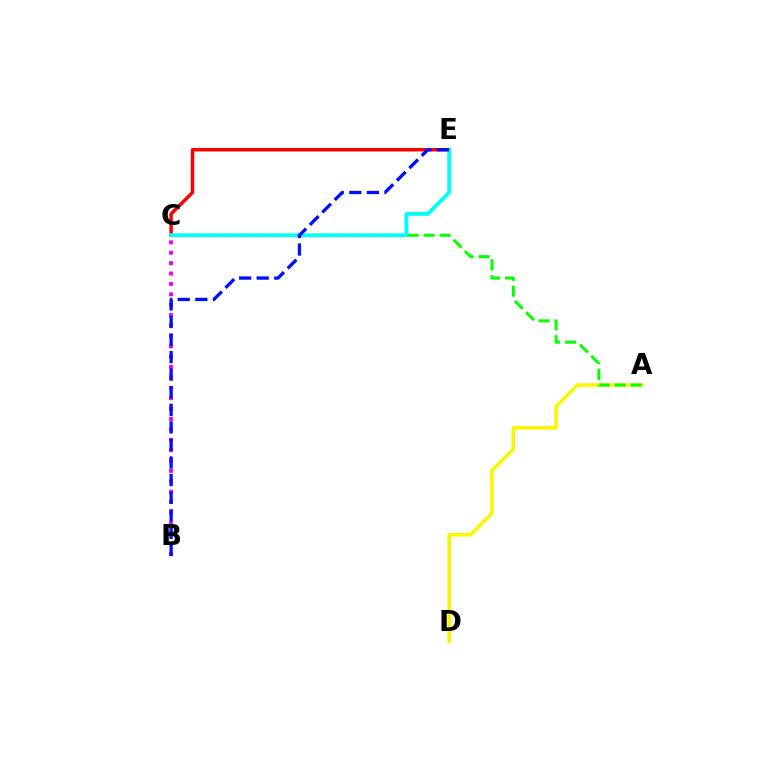{('C', 'E'): [{'color': '#ff0000', 'line_style': 'solid', 'thickness': 2.5}, {'color': '#00fff6', 'line_style': 'solid', 'thickness': 2.77}], ('B', 'C'): [{'color': '#ee00ff', 'line_style': 'dotted', 'thickness': 2.82}], ('A', 'D'): [{'color': '#fcf500', 'line_style': 'solid', 'thickness': 2.56}], ('A', 'C'): [{'color': '#08ff00', 'line_style': 'dashed', 'thickness': 2.17}], ('B', 'E'): [{'color': '#0010ff', 'line_style': 'dashed', 'thickness': 2.39}]}